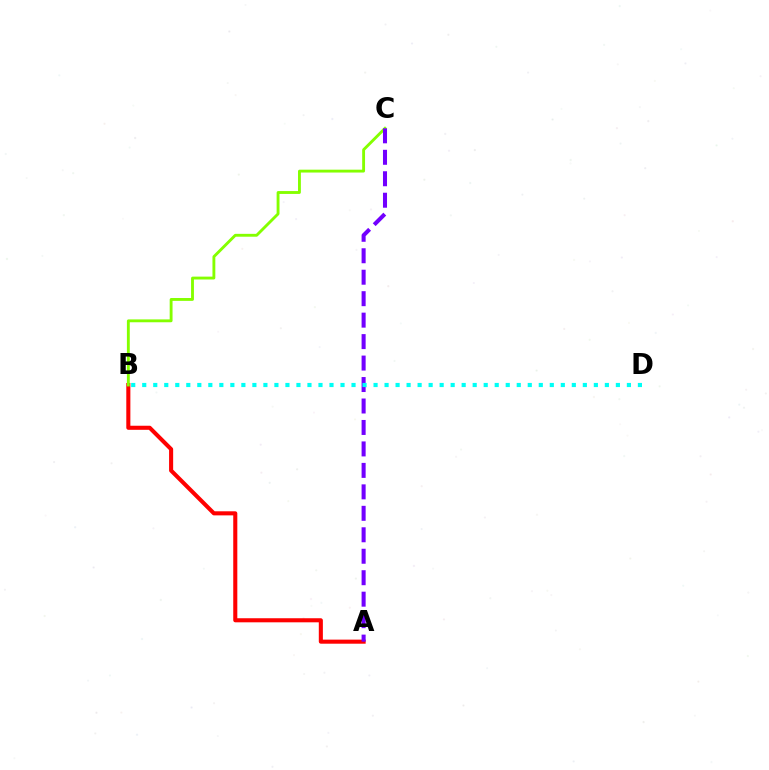{('A', 'B'): [{'color': '#ff0000', 'line_style': 'solid', 'thickness': 2.93}], ('B', 'C'): [{'color': '#84ff00', 'line_style': 'solid', 'thickness': 2.06}], ('A', 'C'): [{'color': '#7200ff', 'line_style': 'dashed', 'thickness': 2.92}], ('B', 'D'): [{'color': '#00fff6', 'line_style': 'dotted', 'thickness': 2.99}]}